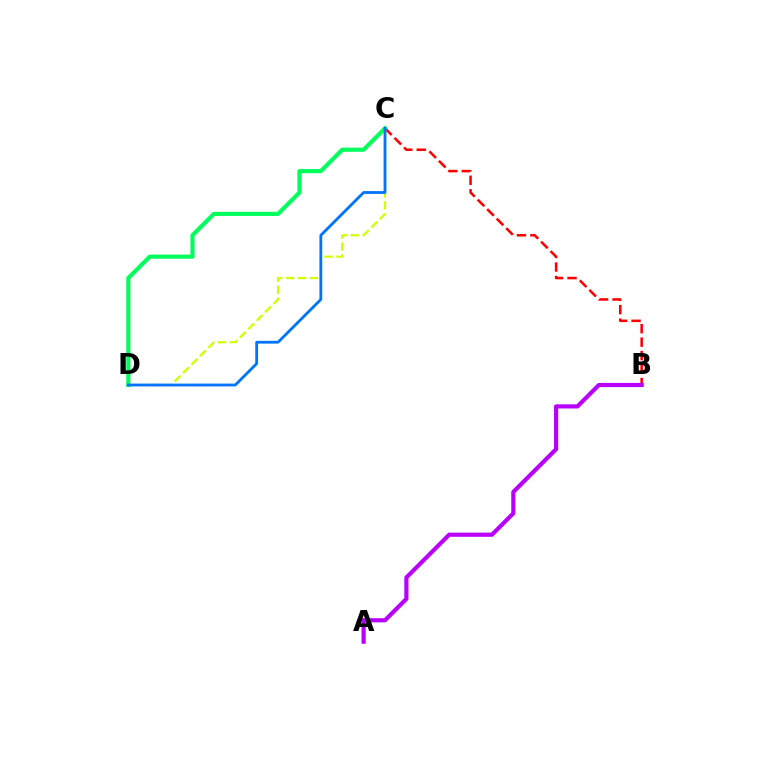{('B', 'C'): [{'color': '#ff0000', 'line_style': 'dashed', 'thickness': 1.83}], ('C', 'D'): [{'color': '#d1ff00', 'line_style': 'dashed', 'thickness': 1.62}, {'color': '#00ff5c', 'line_style': 'solid', 'thickness': 2.97}, {'color': '#0074ff', 'line_style': 'solid', 'thickness': 2.02}], ('A', 'B'): [{'color': '#b900ff', 'line_style': 'solid', 'thickness': 3.0}]}